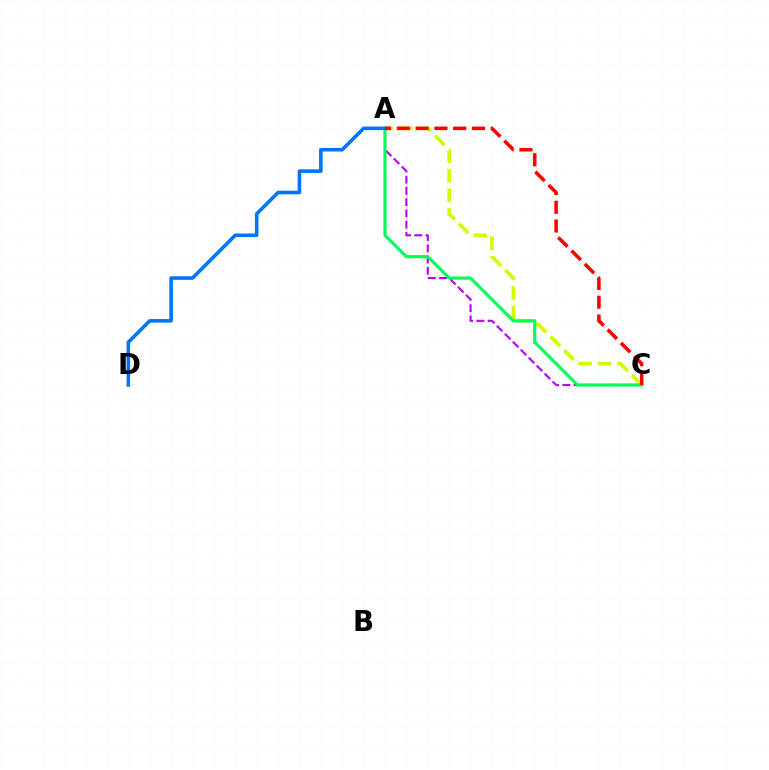{('A', 'C'): [{'color': '#d1ff00', 'line_style': 'dashed', 'thickness': 2.66}, {'color': '#b900ff', 'line_style': 'dashed', 'thickness': 1.53}, {'color': '#00ff5c', 'line_style': 'solid', 'thickness': 2.28}, {'color': '#ff0000', 'line_style': 'dashed', 'thickness': 2.55}], ('A', 'D'): [{'color': '#0074ff', 'line_style': 'solid', 'thickness': 2.57}]}